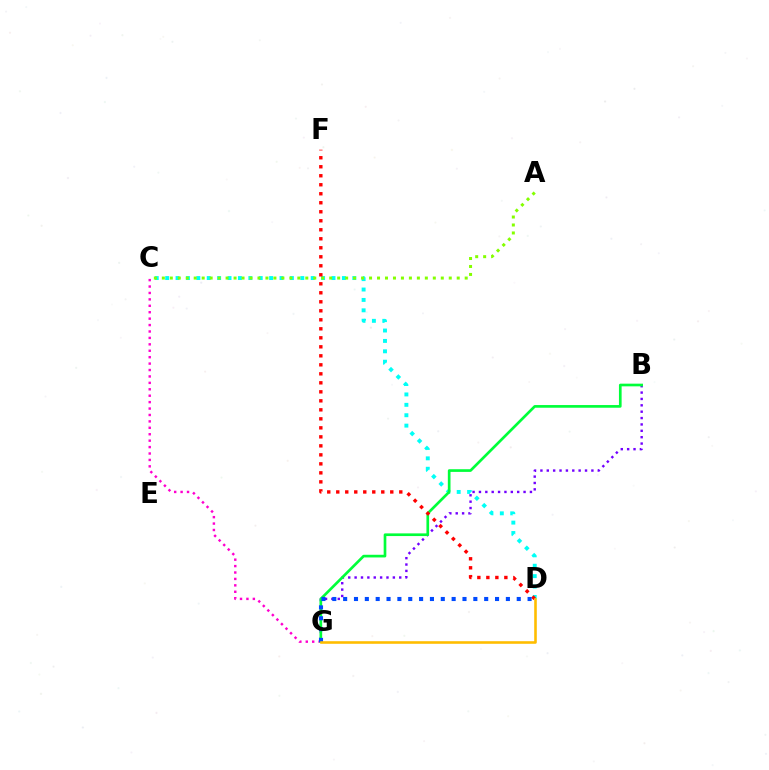{('C', 'D'): [{'color': '#00fff6', 'line_style': 'dotted', 'thickness': 2.82}], ('B', 'G'): [{'color': '#7200ff', 'line_style': 'dotted', 'thickness': 1.73}, {'color': '#00ff39', 'line_style': 'solid', 'thickness': 1.93}], ('C', 'G'): [{'color': '#ff00cf', 'line_style': 'dotted', 'thickness': 1.74}], ('A', 'C'): [{'color': '#84ff00', 'line_style': 'dotted', 'thickness': 2.17}], ('D', 'F'): [{'color': '#ff0000', 'line_style': 'dotted', 'thickness': 2.45}], ('D', 'G'): [{'color': '#004bff', 'line_style': 'dotted', 'thickness': 2.95}, {'color': '#ffbd00', 'line_style': 'solid', 'thickness': 1.87}]}